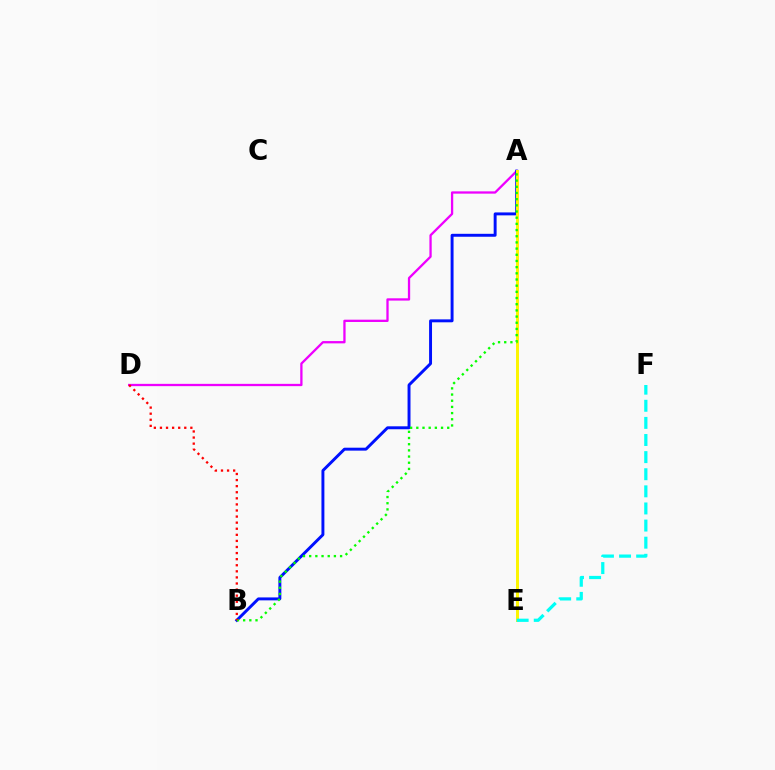{('A', 'D'): [{'color': '#ee00ff', 'line_style': 'solid', 'thickness': 1.65}], ('A', 'B'): [{'color': '#0010ff', 'line_style': 'solid', 'thickness': 2.11}, {'color': '#08ff00', 'line_style': 'dotted', 'thickness': 1.68}], ('A', 'E'): [{'color': '#fcf500', 'line_style': 'solid', 'thickness': 2.13}], ('B', 'D'): [{'color': '#ff0000', 'line_style': 'dotted', 'thickness': 1.65}], ('E', 'F'): [{'color': '#00fff6', 'line_style': 'dashed', 'thickness': 2.32}]}